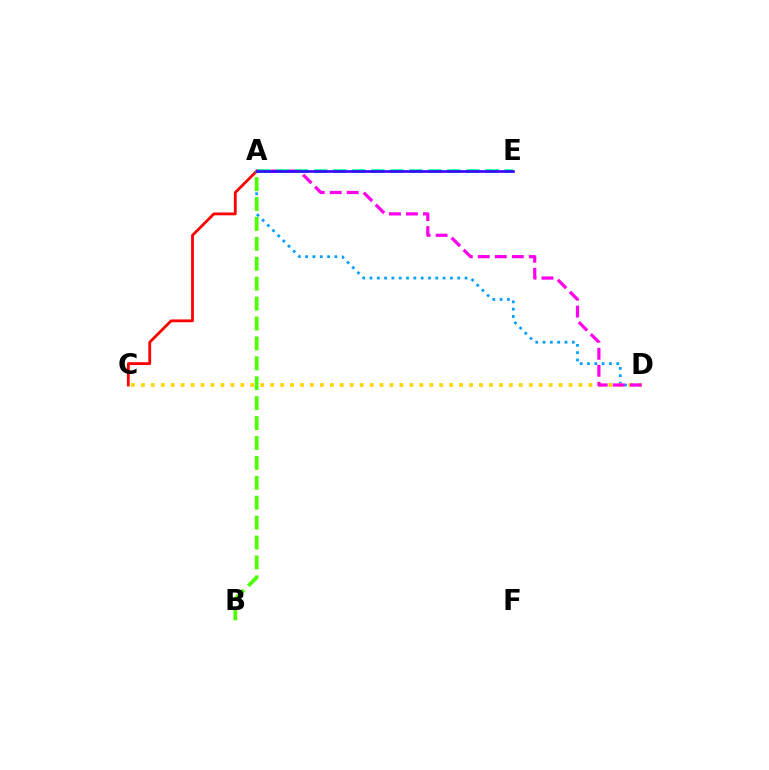{('A', 'C'): [{'color': '#ff0000', 'line_style': 'solid', 'thickness': 2.03}], ('A', 'D'): [{'color': '#009eff', 'line_style': 'dotted', 'thickness': 1.99}, {'color': '#ff00ed', 'line_style': 'dashed', 'thickness': 2.31}], ('C', 'D'): [{'color': '#ffd500', 'line_style': 'dotted', 'thickness': 2.7}], ('A', 'E'): [{'color': '#00ff86', 'line_style': 'dashed', 'thickness': 2.59}, {'color': '#3700ff', 'line_style': 'solid', 'thickness': 1.91}], ('A', 'B'): [{'color': '#4fff00', 'line_style': 'dashed', 'thickness': 2.71}]}